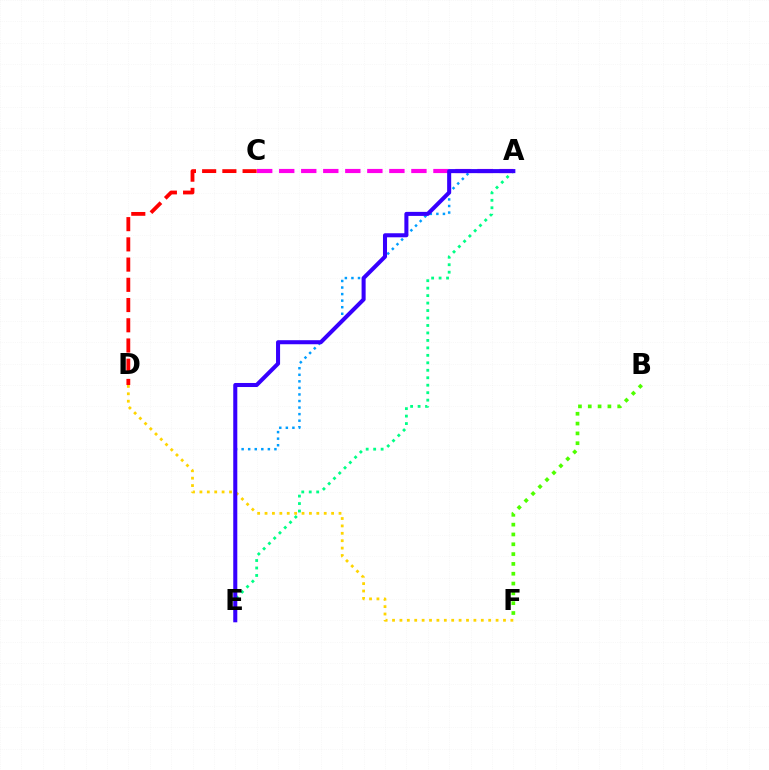{('A', 'C'): [{'color': '#ff00ed', 'line_style': 'dashed', 'thickness': 2.99}], ('A', 'E'): [{'color': '#009eff', 'line_style': 'dotted', 'thickness': 1.78}, {'color': '#00ff86', 'line_style': 'dotted', 'thickness': 2.03}, {'color': '#3700ff', 'line_style': 'solid', 'thickness': 2.91}], ('B', 'F'): [{'color': '#4fff00', 'line_style': 'dotted', 'thickness': 2.67}], ('C', 'D'): [{'color': '#ff0000', 'line_style': 'dashed', 'thickness': 2.75}], ('D', 'F'): [{'color': '#ffd500', 'line_style': 'dotted', 'thickness': 2.01}]}